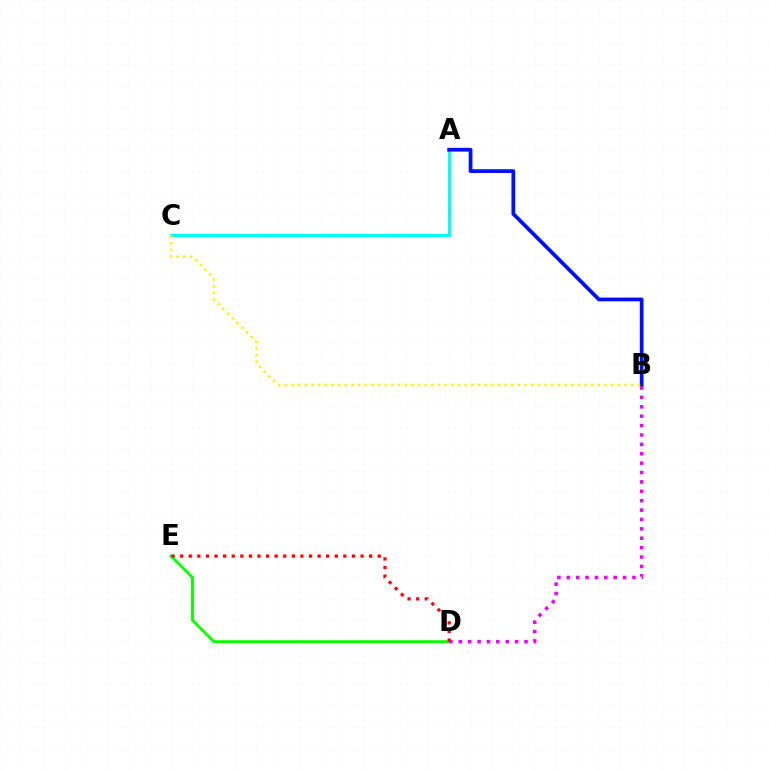{('A', 'C'): [{'color': '#00fff6', 'line_style': 'solid', 'thickness': 2.24}], ('D', 'E'): [{'color': '#08ff00', 'line_style': 'solid', 'thickness': 2.09}, {'color': '#ff0000', 'line_style': 'dotted', 'thickness': 2.33}], ('A', 'B'): [{'color': '#0010ff', 'line_style': 'solid', 'thickness': 2.7}], ('B', 'D'): [{'color': '#ee00ff', 'line_style': 'dotted', 'thickness': 2.55}], ('B', 'C'): [{'color': '#fcf500', 'line_style': 'dotted', 'thickness': 1.81}]}